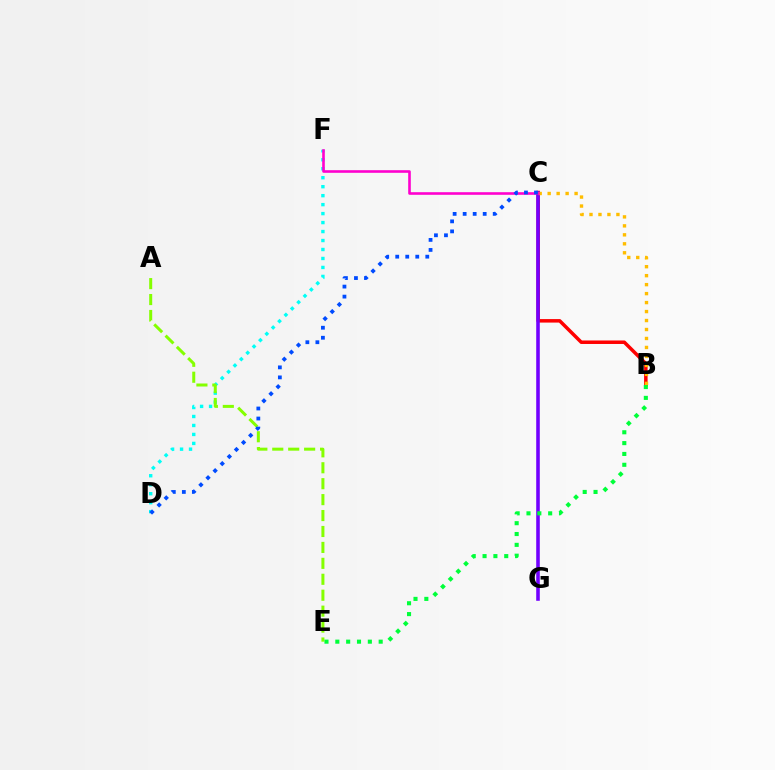{('B', 'C'): [{'color': '#ff0000', 'line_style': 'solid', 'thickness': 2.52}, {'color': '#ffbd00', 'line_style': 'dotted', 'thickness': 2.44}], ('D', 'F'): [{'color': '#00fff6', 'line_style': 'dotted', 'thickness': 2.44}], ('A', 'E'): [{'color': '#84ff00', 'line_style': 'dashed', 'thickness': 2.16}], ('C', 'G'): [{'color': '#7200ff', 'line_style': 'solid', 'thickness': 2.57}], ('C', 'F'): [{'color': '#ff00cf', 'line_style': 'solid', 'thickness': 1.88}], ('B', 'E'): [{'color': '#00ff39', 'line_style': 'dotted', 'thickness': 2.94}], ('C', 'D'): [{'color': '#004bff', 'line_style': 'dotted', 'thickness': 2.72}]}